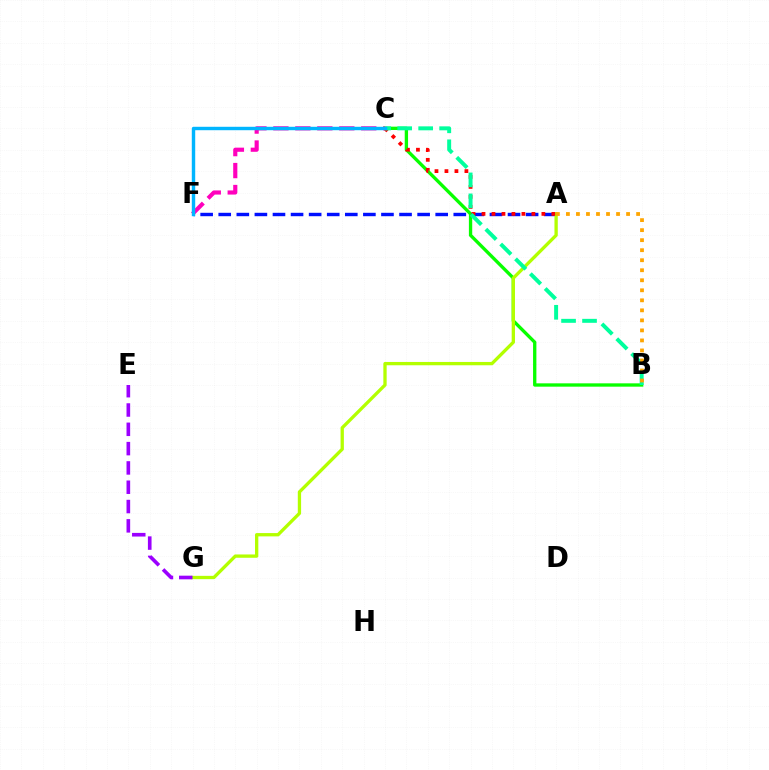{('C', 'F'): [{'color': '#ff00bd', 'line_style': 'dashed', 'thickness': 2.98}, {'color': '#00b5ff', 'line_style': 'solid', 'thickness': 2.47}], ('B', 'C'): [{'color': '#08ff00', 'line_style': 'solid', 'thickness': 2.4}, {'color': '#00ff9d', 'line_style': 'dashed', 'thickness': 2.85}], ('A', 'F'): [{'color': '#0010ff', 'line_style': 'dashed', 'thickness': 2.46}], ('A', 'G'): [{'color': '#b3ff00', 'line_style': 'solid', 'thickness': 2.38}], ('A', 'C'): [{'color': '#ff0000', 'line_style': 'dotted', 'thickness': 2.71}], ('E', 'G'): [{'color': '#9b00ff', 'line_style': 'dashed', 'thickness': 2.62}], ('A', 'B'): [{'color': '#ffa500', 'line_style': 'dotted', 'thickness': 2.72}]}